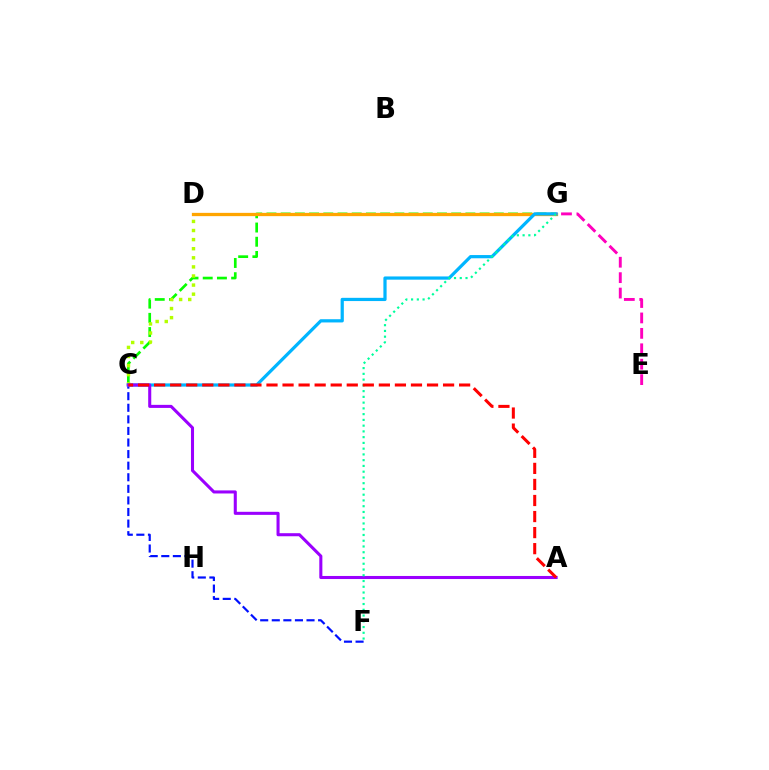{('C', 'G'): [{'color': '#08ff00', 'line_style': 'dashed', 'thickness': 1.93}, {'color': '#00b5ff', 'line_style': 'solid', 'thickness': 2.32}], ('C', 'D'): [{'color': '#b3ff00', 'line_style': 'dotted', 'thickness': 2.47}], ('D', 'G'): [{'color': '#ffa500', 'line_style': 'solid', 'thickness': 2.36}], ('C', 'F'): [{'color': '#0010ff', 'line_style': 'dashed', 'thickness': 1.57}], ('A', 'C'): [{'color': '#9b00ff', 'line_style': 'solid', 'thickness': 2.2}, {'color': '#ff0000', 'line_style': 'dashed', 'thickness': 2.18}], ('F', 'G'): [{'color': '#00ff9d', 'line_style': 'dotted', 'thickness': 1.56}], ('E', 'G'): [{'color': '#ff00bd', 'line_style': 'dashed', 'thickness': 2.09}]}